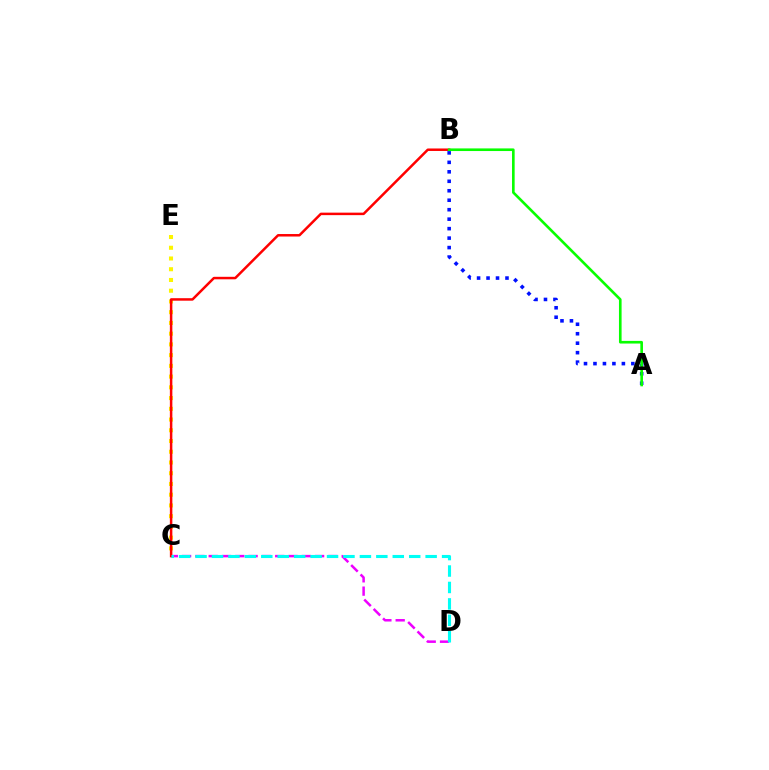{('C', 'D'): [{'color': '#ee00ff', 'line_style': 'dashed', 'thickness': 1.81}, {'color': '#00fff6', 'line_style': 'dashed', 'thickness': 2.23}], ('C', 'E'): [{'color': '#fcf500', 'line_style': 'dotted', 'thickness': 2.92}], ('A', 'B'): [{'color': '#0010ff', 'line_style': 'dotted', 'thickness': 2.57}, {'color': '#08ff00', 'line_style': 'solid', 'thickness': 1.89}], ('B', 'C'): [{'color': '#ff0000', 'line_style': 'solid', 'thickness': 1.8}]}